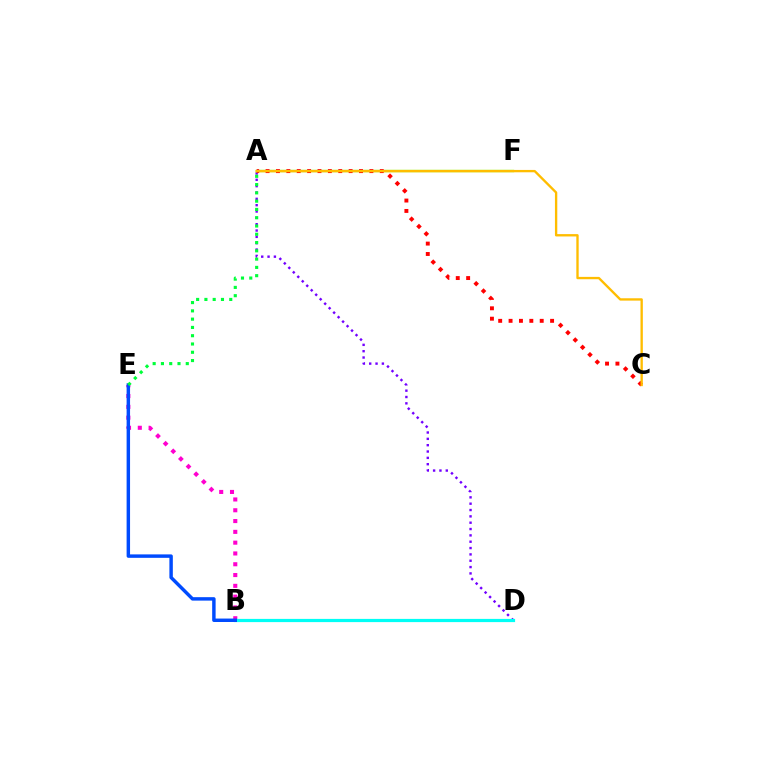{('A', 'D'): [{'color': '#7200ff', 'line_style': 'dotted', 'thickness': 1.72}], ('B', 'E'): [{'color': '#ff00cf', 'line_style': 'dotted', 'thickness': 2.93}, {'color': '#004bff', 'line_style': 'solid', 'thickness': 2.48}], ('A', 'F'): [{'color': '#84ff00', 'line_style': 'solid', 'thickness': 1.69}], ('A', 'C'): [{'color': '#ff0000', 'line_style': 'dotted', 'thickness': 2.82}, {'color': '#ffbd00', 'line_style': 'solid', 'thickness': 1.69}], ('B', 'D'): [{'color': '#00fff6', 'line_style': 'solid', 'thickness': 2.31}], ('A', 'E'): [{'color': '#00ff39', 'line_style': 'dotted', 'thickness': 2.25}]}